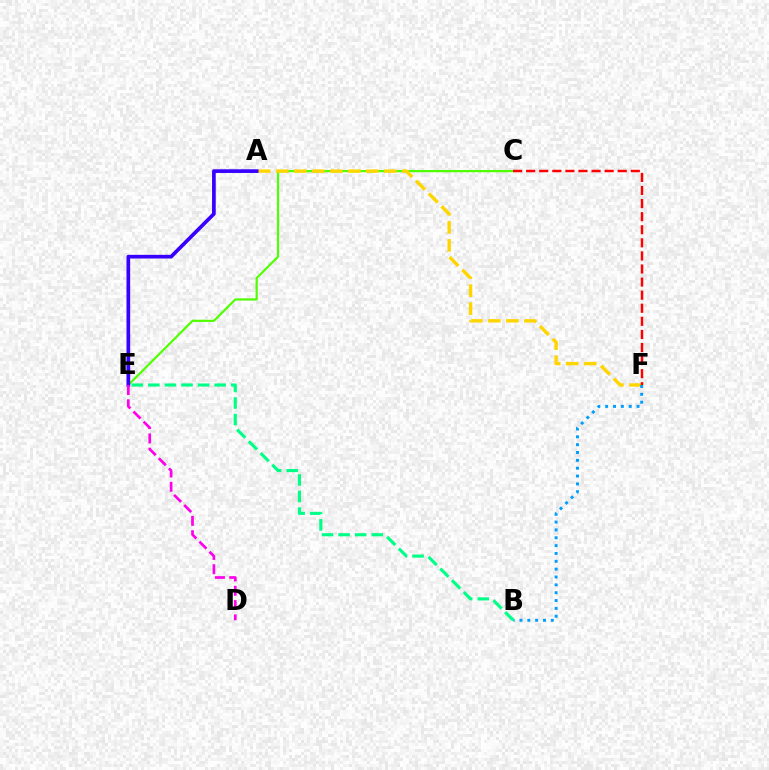{('C', 'E'): [{'color': '#4fff00', 'line_style': 'solid', 'thickness': 1.58}], ('A', 'F'): [{'color': '#ffd500', 'line_style': 'dashed', 'thickness': 2.45}], ('C', 'F'): [{'color': '#ff0000', 'line_style': 'dashed', 'thickness': 1.78}], ('A', 'E'): [{'color': '#3700ff', 'line_style': 'solid', 'thickness': 2.65}], ('B', 'F'): [{'color': '#009eff', 'line_style': 'dotted', 'thickness': 2.13}], ('D', 'E'): [{'color': '#ff00ed', 'line_style': 'dashed', 'thickness': 1.94}], ('B', 'E'): [{'color': '#00ff86', 'line_style': 'dashed', 'thickness': 2.25}]}